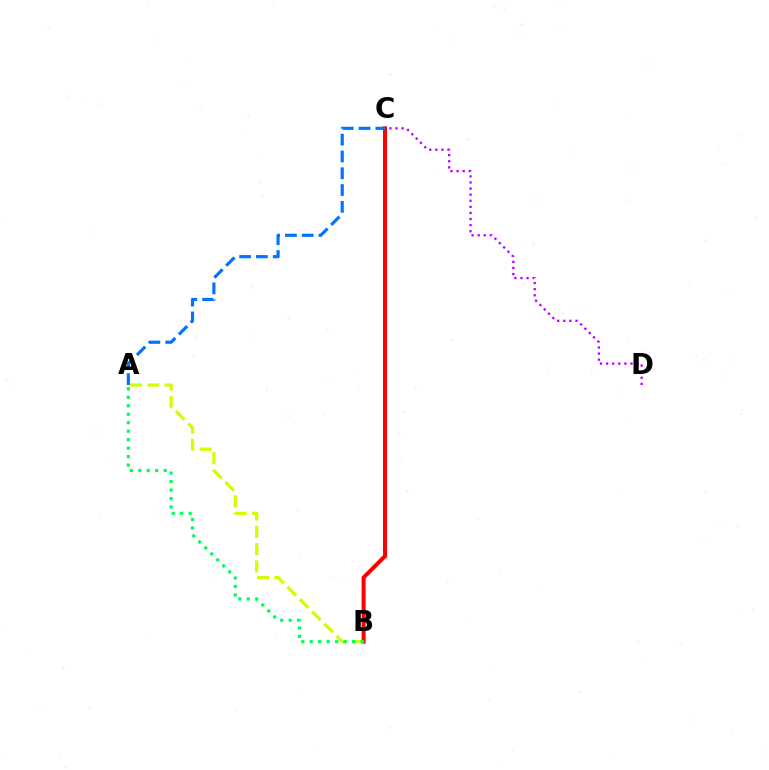{('B', 'C'): [{'color': '#ff0000', 'line_style': 'solid', 'thickness': 2.9}], ('A', 'B'): [{'color': '#d1ff00', 'line_style': 'dashed', 'thickness': 2.35}, {'color': '#00ff5c', 'line_style': 'dotted', 'thickness': 2.3}], ('A', 'C'): [{'color': '#0074ff', 'line_style': 'dashed', 'thickness': 2.28}], ('C', 'D'): [{'color': '#b900ff', 'line_style': 'dotted', 'thickness': 1.65}]}